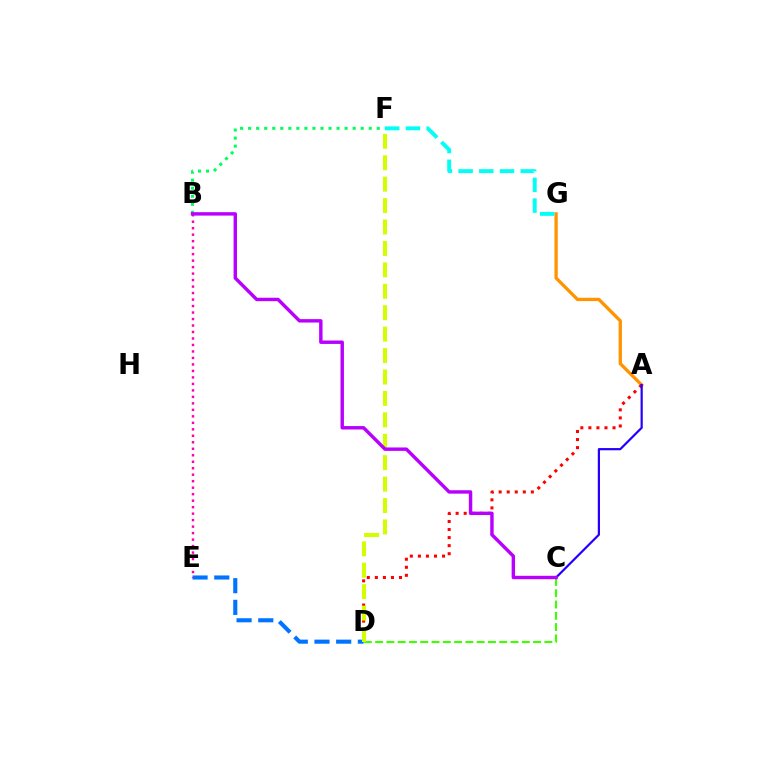{('A', 'G'): [{'color': '#ff9400', 'line_style': 'solid', 'thickness': 2.38}], ('B', 'F'): [{'color': '#00ff5c', 'line_style': 'dotted', 'thickness': 2.18}], ('D', 'E'): [{'color': '#0074ff', 'line_style': 'dashed', 'thickness': 2.95}], ('A', 'D'): [{'color': '#ff0000', 'line_style': 'dotted', 'thickness': 2.19}], ('C', 'D'): [{'color': '#3dff00', 'line_style': 'dashed', 'thickness': 1.53}], ('A', 'C'): [{'color': '#2500ff', 'line_style': 'solid', 'thickness': 1.59}], ('D', 'F'): [{'color': '#d1ff00', 'line_style': 'dashed', 'thickness': 2.91}], ('F', 'G'): [{'color': '#00fff6', 'line_style': 'dashed', 'thickness': 2.81}], ('B', 'E'): [{'color': '#ff00ac', 'line_style': 'dotted', 'thickness': 1.76}], ('B', 'C'): [{'color': '#b900ff', 'line_style': 'solid', 'thickness': 2.46}]}